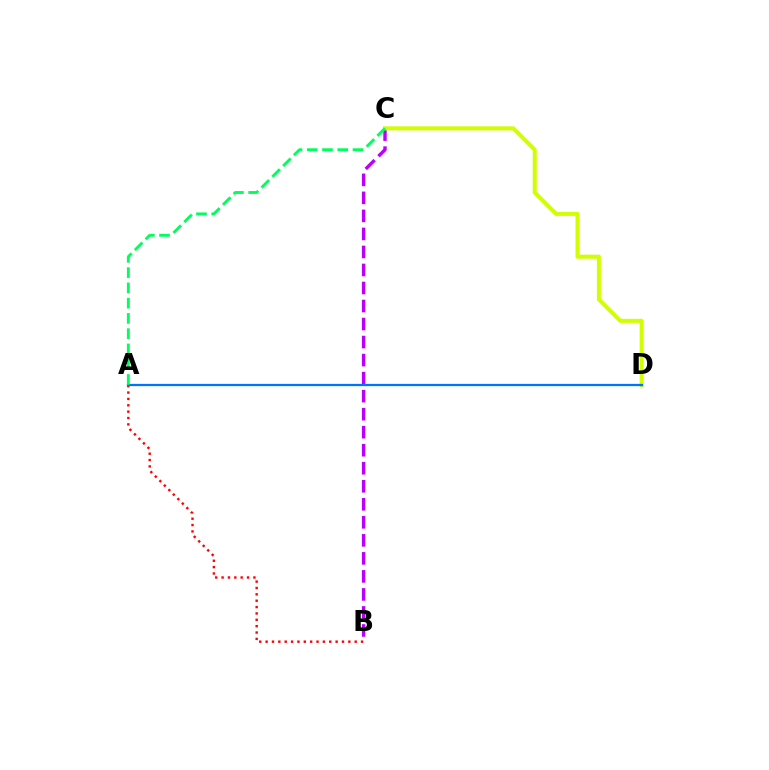{('A', 'B'): [{'color': '#ff0000', 'line_style': 'dotted', 'thickness': 1.73}], ('B', 'C'): [{'color': '#b900ff', 'line_style': 'dashed', 'thickness': 2.45}], ('C', 'D'): [{'color': '#d1ff00', 'line_style': 'solid', 'thickness': 2.9}], ('A', 'D'): [{'color': '#0074ff', 'line_style': 'solid', 'thickness': 1.63}], ('A', 'C'): [{'color': '#00ff5c', 'line_style': 'dashed', 'thickness': 2.07}]}